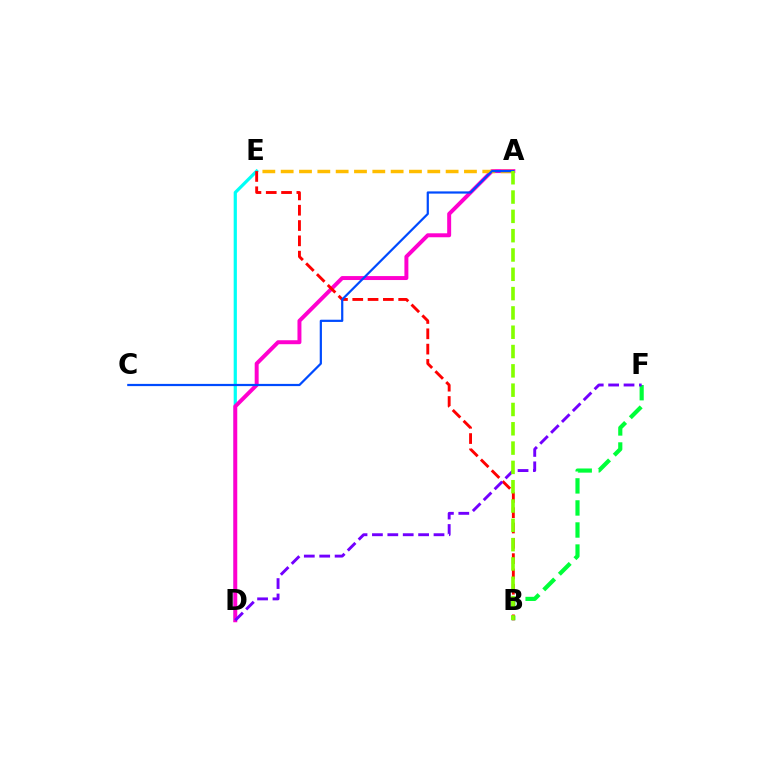{('D', 'E'): [{'color': '#00fff6', 'line_style': 'solid', 'thickness': 2.31}], ('A', 'D'): [{'color': '#ff00cf', 'line_style': 'solid', 'thickness': 2.85}], ('B', 'F'): [{'color': '#00ff39', 'line_style': 'dashed', 'thickness': 3.0}], ('A', 'E'): [{'color': '#ffbd00', 'line_style': 'dashed', 'thickness': 2.49}], ('B', 'E'): [{'color': '#ff0000', 'line_style': 'dashed', 'thickness': 2.08}], ('A', 'C'): [{'color': '#004bff', 'line_style': 'solid', 'thickness': 1.6}], ('D', 'F'): [{'color': '#7200ff', 'line_style': 'dashed', 'thickness': 2.09}], ('A', 'B'): [{'color': '#84ff00', 'line_style': 'dashed', 'thickness': 2.62}]}